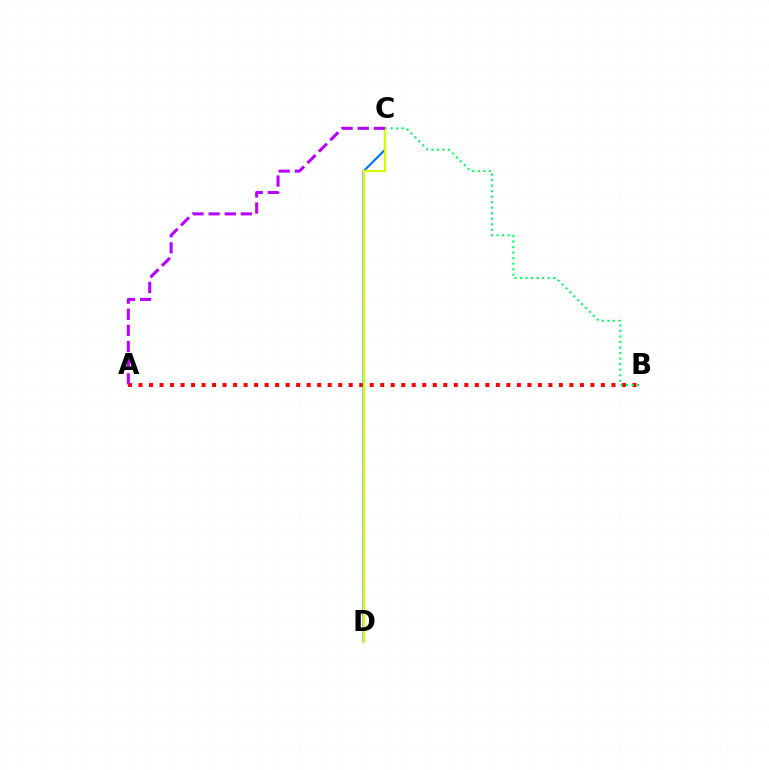{('A', 'B'): [{'color': '#ff0000', 'line_style': 'dotted', 'thickness': 2.86}], ('C', 'D'): [{'color': '#0074ff', 'line_style': 'solid', 'thickness': 1.53}, {'color': '#d1ff00', 'line_style': 'solid', 'thickness': 1.62}], ('B', 'C'): [{'color': '#00ff5c', 'line_style': 'dotted', 'thickness': 1.5}], ('A', 'C'): [{'color': '#b900ff', 'line_style': 'dashed', 'thickness': 2.19}]}